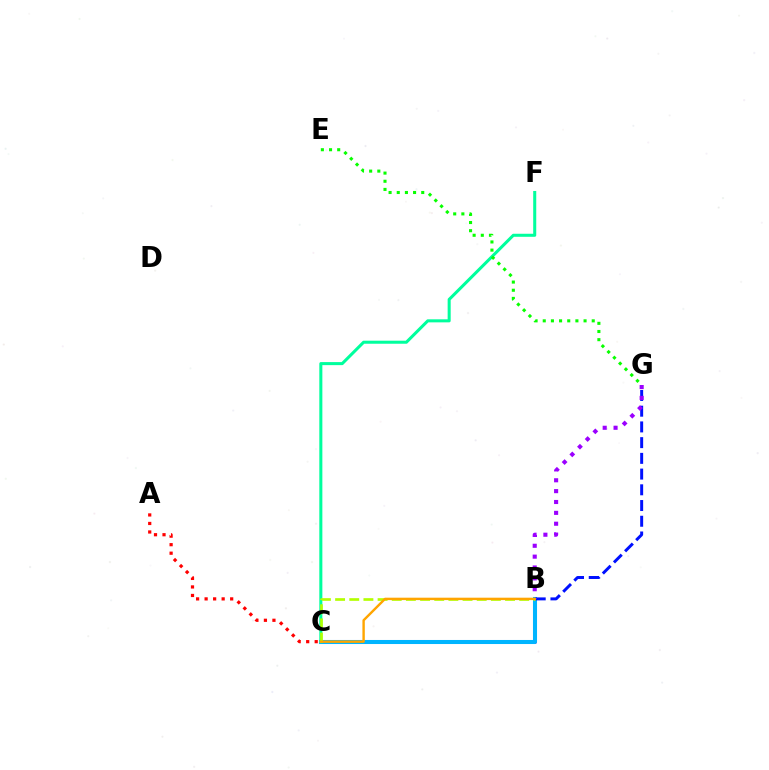{('A', 'C'): [{'color': '#ff0000', 'line_style': 'dotted', 'thickness': 2.32}], ('B', 'C'): [{'color': '#ff00bd', 'line_style': 'solid', 'thickness': 2.84}, {'color': '#00b5ff', 'line_style': 'solid', 'thickness': 2.92}, {'color': '#b3ff00', 'line_style': 'dashed', 'thickness': 1.92}, {'color': '#ffa500', 'line_style': 'solid', 'thickness': 1.73}], ('B', 'G'): [{'color': '#0010ff', 'line_style': 'dashed', 'thickness': 2.14}, {'color': '#9b00ff', 'line_style': 'dotted', 'thickness': 2.95}], ('C', 'F'): [{'color': '#00ff9d', 'line_style': 'solid', 'thickness': 2.19}], ('E', 'G'): [{'color': '#08ff00', 'line_style': 'dotted', 'thickness': 2.22}]}